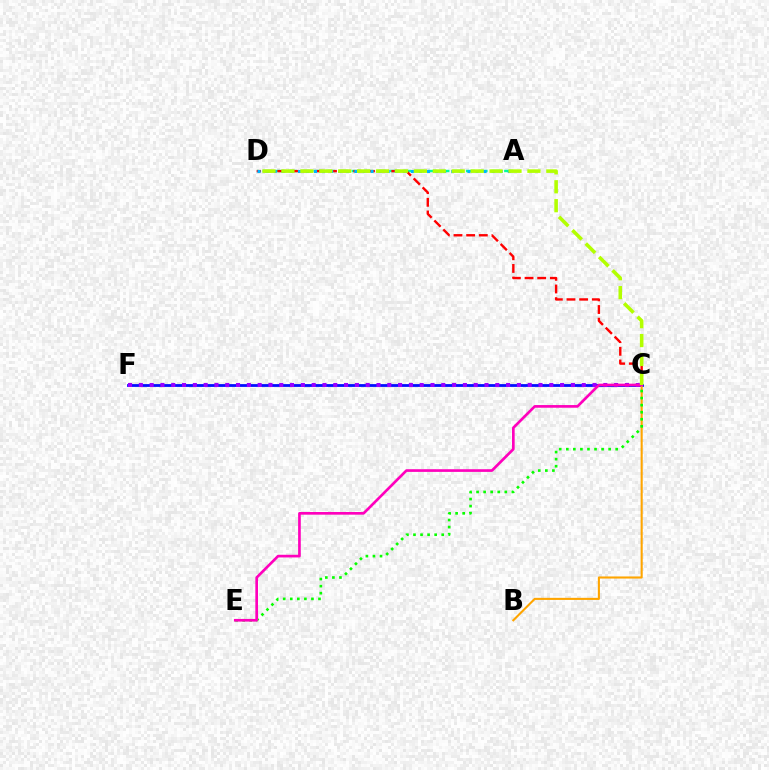{('A', 'D'): [{'color': '#00ff9d', 'line_style': 'dashed', 'thickness': 1.73}, {'color': '#00b5ff', 'line_style': 'dotted', 'thickness': 2.19}], ('C', 'F'): [{'color': '#0010ff', 'line_style': 'solid', 'thickness': 2.01}, {'color': '#9b00ff', 'line_style': 'dotted', 'thickness': 2.93}], ('C', 'D'): [{'color': '#ff0000', 'line_style': 'dashed', 'thickness': 1.72}, {'color': '#b3ff00', 'line_style': 'dashed', 'thickness': 2.57}], ('B', 'C'): [{'color': '#ffa500', 'line_style': 'solid', 'thickness': 1.51}], ('C', 'E'): [{'color': '#08ff00', 'line_style': 'dotted', 'thickness': 1.92}, {'color': '#ff00bd', 'line_style': 'solid', 'thickness': 1.92}]}